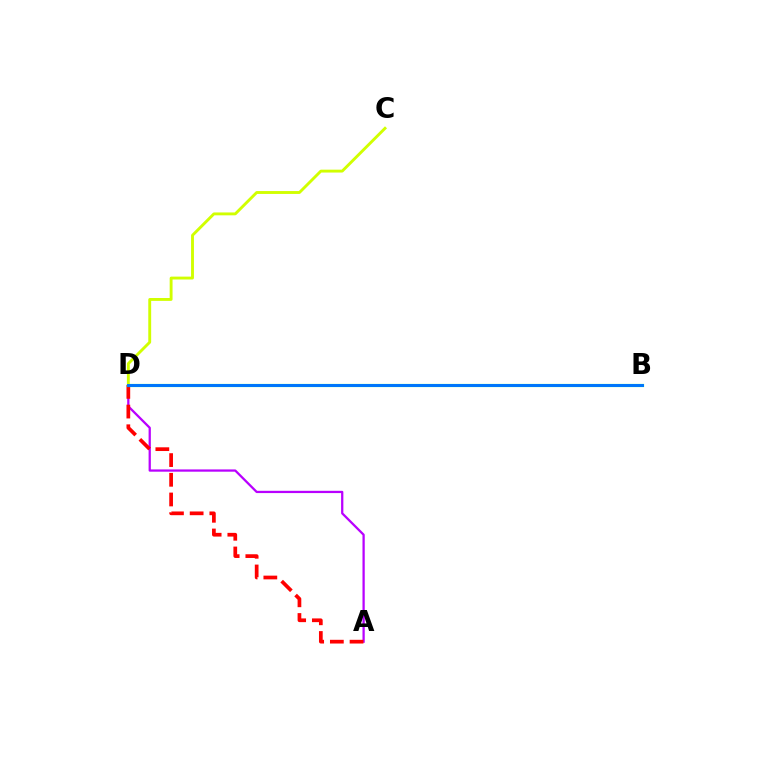{('A', 'D'): [{'color': '#b900ff', 'line_style': 'solid', 'thickness': 1.63}, {'color': '#ff0000', 'line_style': 'dashed', 'thickness': 2.68}], ('B', 'D'): [{'color': '#00ff5c', 'line_style': 'solid', 'thickness': 2.28}, {'color': '#0074ff', 'line_style': 'solid', 'thickness': 2.11}], ('C', 'D'): [{'color': '#d1ff00', 'line_style': 'solid', 'thickness': 2.07}]}